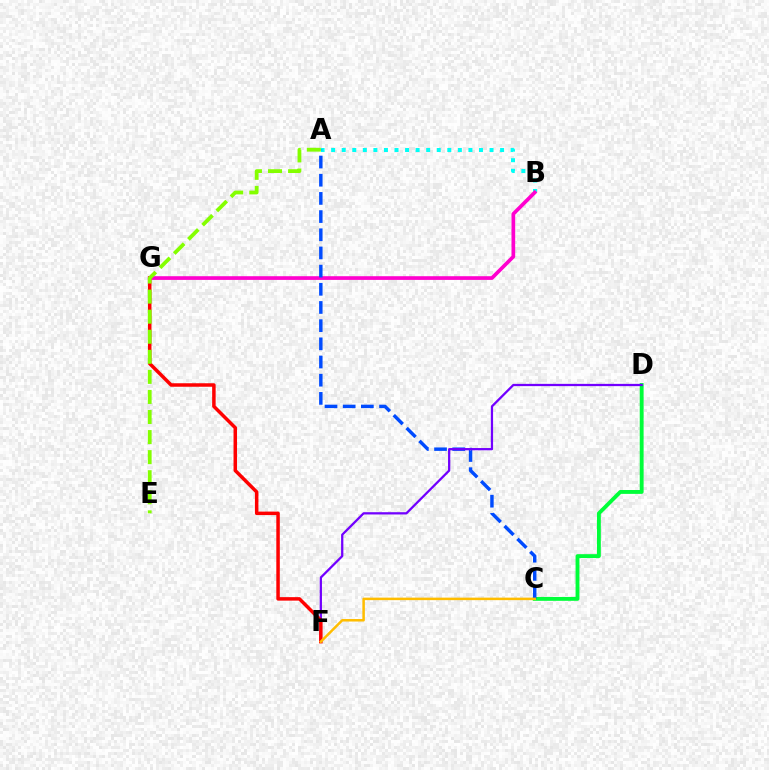{('A', 'B'): [{'color': '#00fff6', 'line_style': 'dotted', 'thickness': 2.87}], ('C', 'D'): [{'color': '#00ff39', 'line_style': 'solid', 'thickness': 2.78}], ('B', 'G'): [{'color': '#ff00cf', 'line_style': 'solid', 'thickness': 2.66}], ('A', 'C'): [{'color': '#004bff', 'line_style': 'dashed', 'thickness': 2.47}], ('D', 'F'): [{'color': '#7200ff', 'line_style': 'solid', 'thickness': 1.63}], ('F', 'G'): [{'color': '#ff0000', 'line_style': 'solid', 'thickness': 2.51}], ('A', 'E'): [{'color': '#84ff00', 'line_style': 'dashed', 'thickness': 2.73}], ('C', 'F'): [{'color': '#ffbd00', 'line_style': 'solid', 'thickness': 1.81}]}